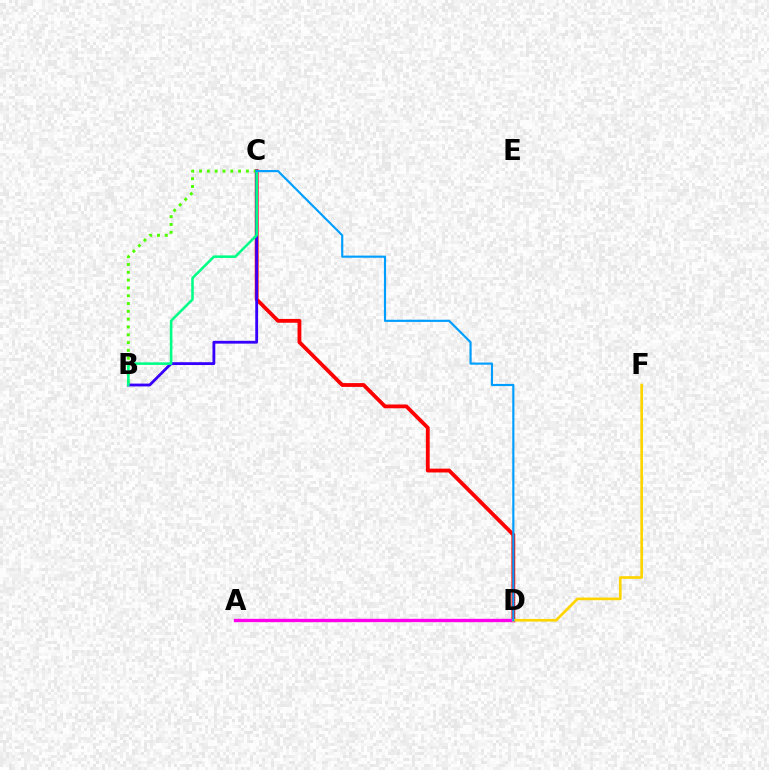{('C', 'D'): [{'color': '#ff0000', 'line_style': 'solid', 'thickness': 2.74}, {'color': '#009eff', 'line_style': 'solid', 'thickness': 1.55}], ('A', 'D'): [{'color': '#ff00ed', 'line_style': 'solid', 'thickness': 2.4}], ('D', 'F'): [{'color': '#ffd500', 'line_style': 'solid', 'thickness': 1.93}], ('B', 'C'): [{'color': '#4fff00', 'line_style': 'dotted', 'thickness': 2.12}, {'color': '#3700ff', 'line_style': 'solid', 'thickness': 2.03}, {'color': '#00ff86', 'line_style': 'solid', 'thickness': 1.85}]}